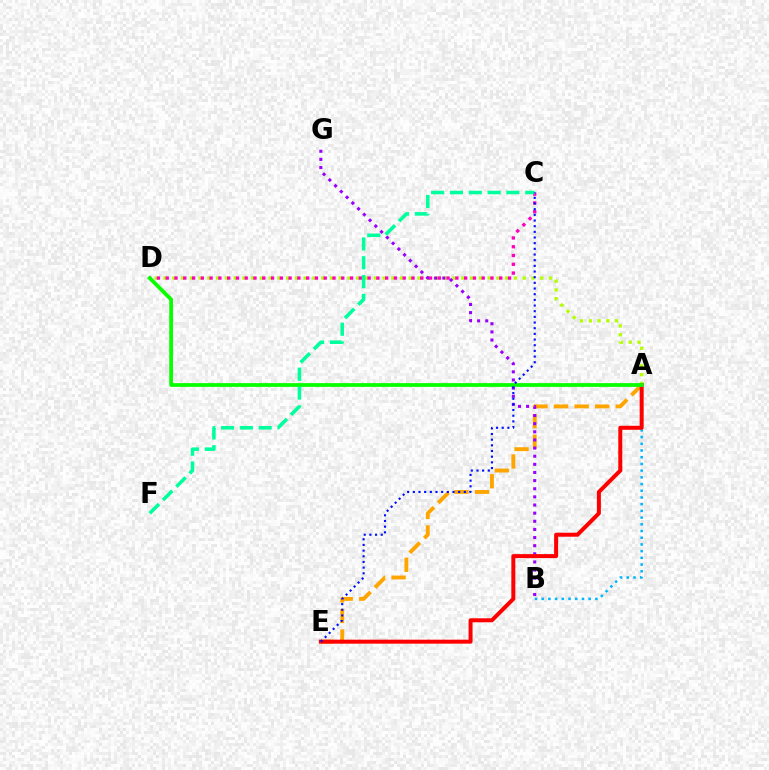{('A', 'D'): [{'color': '#b3ff00', 'line_style': 'dotted', 'thickness': 2.38}, {'color': '#08ff00', 'line_style': 'solid', 'thickness': 2.72}], ('C', 'D'): [{'color': '#ff00bd', 'line_style': 'dotted', 'thickness': 2.38}], ('A', 'B'): [{'color': '#00b5ff', 'line_style': 'dotted', 'thickness': 1.82}], ('A', 'E'): [{'color': '#ffa500', 'line_style': 'dashed', 'thickness': 2.79}, {'color': '#ff0000', 'line_style': 'solid', 'thickness': 2.87}], ('B', 'G'): [{'color': '#9b00ff', 'line_style': 'dotted', 'thickness': 2.21}], ('C', 'F'): [{'color': '#00ff9d', 'line_style': 'dashed', 'thickness': 2.56}], ('C', 'E'): [{'color': '#0010ff', 'line_style': 'dotted', 'thickness': 1.54}]}